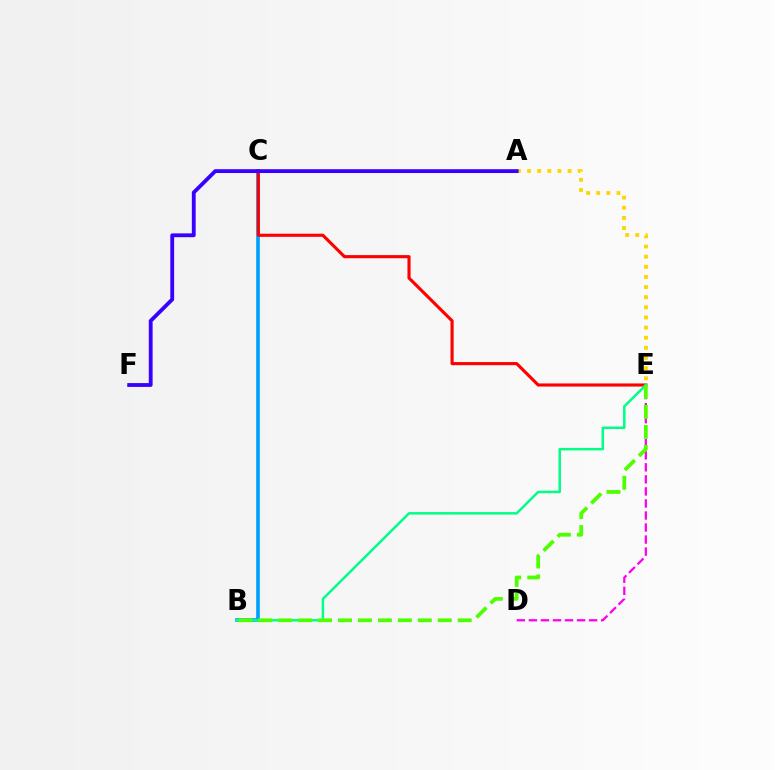{('B', 'C'): [{'color': '#009eff', 'line_style': 'solid', 'thickness': 2.62}], ('C', 'E'): [{'color': '#ff0000', 'line_style': 'solid', 'thickness': 2.25}], ('B', 'E'): [{'color': '#00ff86', 'line_style': 'solid', 'thickness': 1.8}, {'color': '#4fff00', 'line_style': 'dashed', 'thickness': 2.71}], ('D', 'E'): [{'color': '#ff00ed', 'line_style': 'dashed', 'thickness': 1.64}], ('A', 'E'): [{'color': '#ffd500', 'line_style': 'dotted', 'thickness': 2.75}], ('A', 'F'): [{'color': '#3700ff', 'line_style': 'solid', 'thickness': 2.76}]}